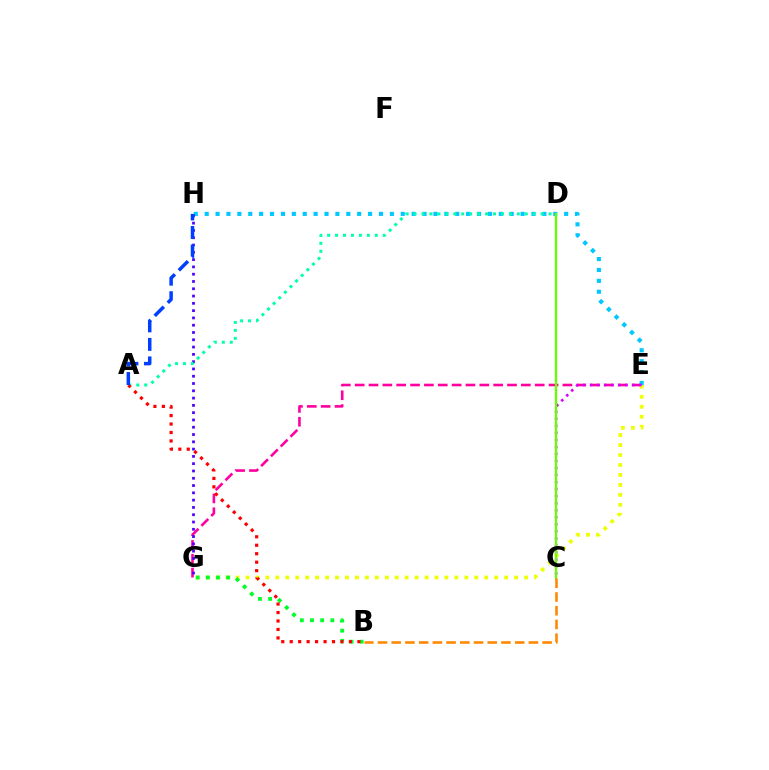{('E', 'G'): [{'color': '#ff00a0', 'line_style': 'dashed', 'thickness': 1.88}, {'color': '#eeff00', 'line_style': 'dotted', 'thickness': 2.7}], ('E', 'H'): [{'color': '#00c7ff', 'line_style': 'dotted', 'thickness': 2.96}], ('G', 'H'): [{'color': '#4f00ff', 'line_style': 'dotted', 'thickness': 1.98}], ('A', 'D'): [{'color': '#00ffaf', 'line_style': 'dotted', 'thickness': 2.16}], ('C', 'E'): [{'color': '#d600ff', 'line_style': 'dotted', 'thickness': 1.91}], ('B', 'G'): [{'color': '#00ff27', 'line_style': 'dotted', 'thickness': 2.76}], ('A', 'B'): [{'color': '#ff0000', 'line_style': 'dotted', 'thickness': 2.3}], ('C', 'D'): [{'color': '#66ff00', 'line_style': 'solid', 'thickness': 1.64}], ('B', 'C'): [{'color': '#ff8800', 'line_style': 'dashed', 'thickness': 1.86}], ('A', 'H'): [{'color': '#003fff', 'line_style': 'dashed', 'thickness': 2.52}]}